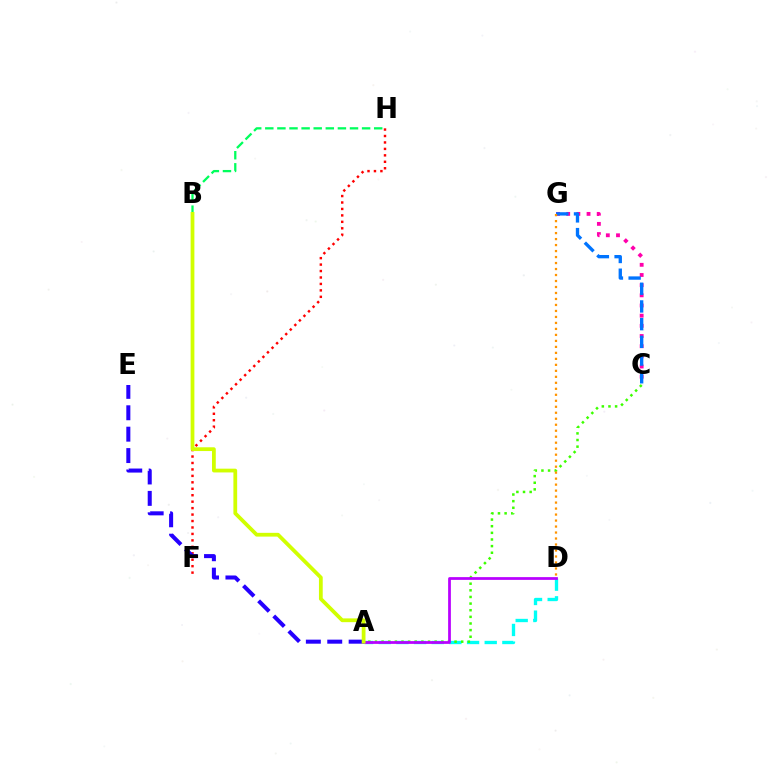{('B', 'H'): [{'color': '#00ff5c', 'line_style': 'dashed', 'thickness': 1.64}], ('A', 'D'): [{'color': '#00fff6', 'line_style': 'dashed', 'thickness': 2.4}, {'color': '#b900ff', 'line_style': 'solid', 'thickness': 1.98}], ('C', 'G'): [{'color': '#ff00ac', 'line_style': 'dotted', 'thickness': 2.76}, {'color': '#0074ff', 'line_style': 'dashed', 'thickness': 2.41}], ('F', 'H'): [{'color': '#ff0000', 'line_style': 'dotted', 'thickness': 1.75}], ('A', 'C'): [{'color': '#3dff00', 'line_style': 'dotted', 'thickness': 1.8}], ('D', 'G'): [{'color': '#ff9400', 'line_style': 'dotted', 'thickness': 1.63}], ('A', 'E'): [{'color': '#2500ff', 'line_style': 'dashed', 'thickness': 2.91}], ('A', 'B'): [{'color': '#d1ff00', 'line_style': 'solid', 'thickness': 2.71}]}